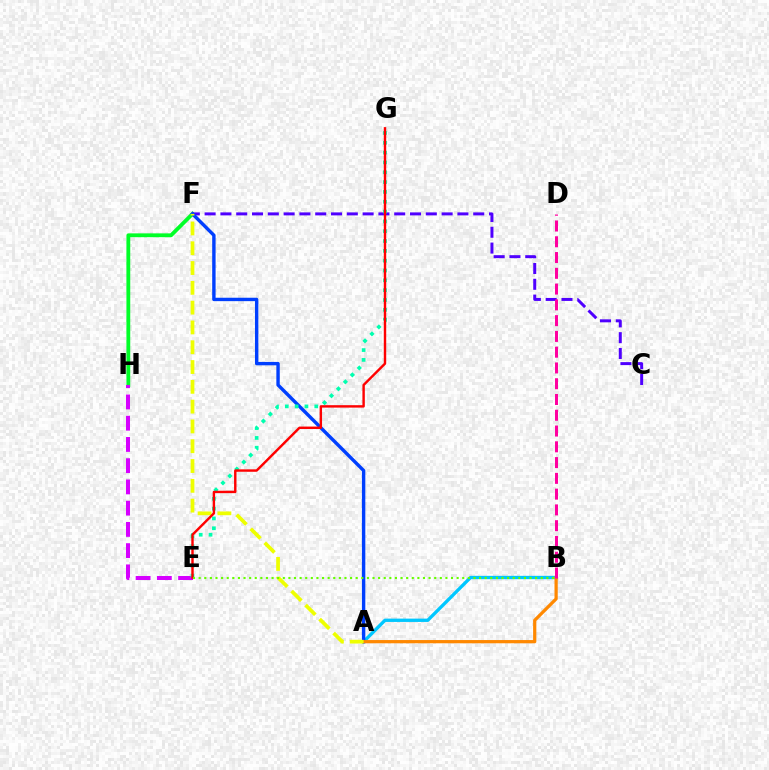{('F', 'H'): [{'color': '#00ff27', 'line_style': 'solid', 'thickness': 2.75}], ('E', 'H'): [{'color': '#d600ff', 'line_style': 'dashed', 'thickness': 2.89}], ('C', 'F'): [{'color': '#4f00ff', 'line_style': 'dashed', 'thickness': 2.15}], ('A', 'B'): [{'color': '#00c7ff', 'line_style': 'solid', 'thickness': 2.4}, {'color': '#ff8800', 'line_style': 'solid', 'thickness': 2.33}], ('A', 'F'): [{'color': '#003fff', 'line_style': 'solid', 'thickness': 2.45}, {'color': '#eeff00', 'line_style': 'dashed', 'thickness': 2.69}], ('B', 'D'): [{'color': '#ff00a0', 'line_style': 'dashed', 'thickness': 2.14}], ('E', 'G'): [{'color': '#00ffaf', 'line_style': 'dotted', 'thickness': 2.67}, {'color': '#ff0000', 'line_style': 'solid', 'thickness': 1.74}], ('B', 'E'): [{'color': '#66ff00', 'line_style': 'dotted', 'thickness': 1.52}]}